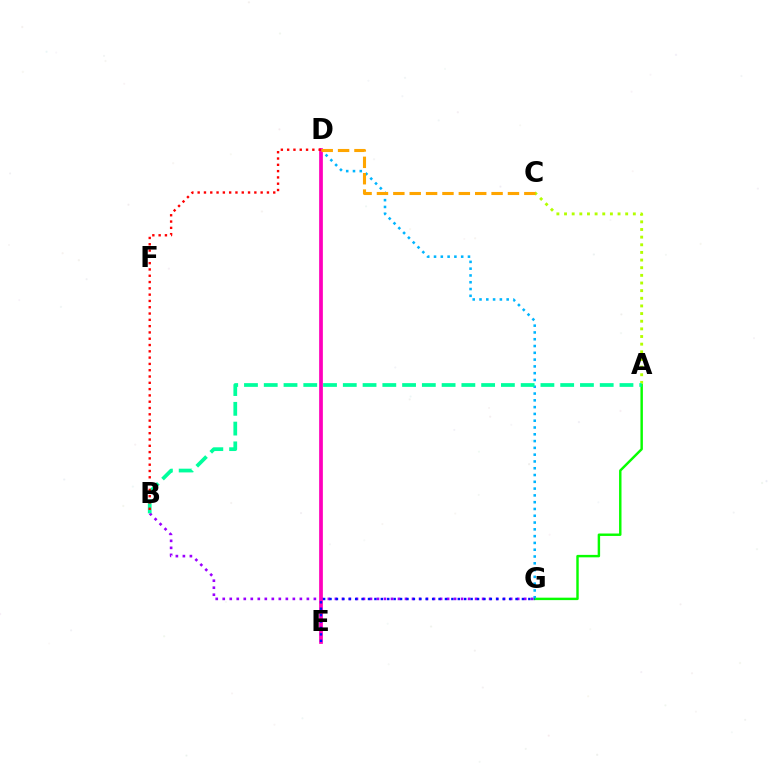{('A', 'G'): [{'color': '#08ff00', 'line_style': 'solid', 'thickness': 1.76}], ('B', 'G'): [{'color': '#9b00ff', 'line_style': 'dotted', 'thickness': 1.9}], ('D', 'G'): [{'color': '#00b5ff', 'line_style': 'dotted', 'thickness': 1.84}], ('A', 'C'): [{'color': '#b3ff00', 'line_style': 'dotted', 'thickness': 2.08}], ('A', 'B'): [{'color': '#00ff9d', 'line_style': 'dashed', 'thickness': 2.68}], ('D', 'E'): [{'color': '#ff00bd', 'line_style': 'solid', 'thickness': 2.69}], ('E', 'G'): [{'color': '#0010ff', 'line_style': 'dotted', 'thickness': 1.74}], ('C', 'D'): [{'color': '#ffa500', 'line_style': 'dashed', 'thickness': 2.22}], ('B', 'D'): [{'color': '#ff0000', 'line_style': 'dotted', 'thickness': 1.71}]}